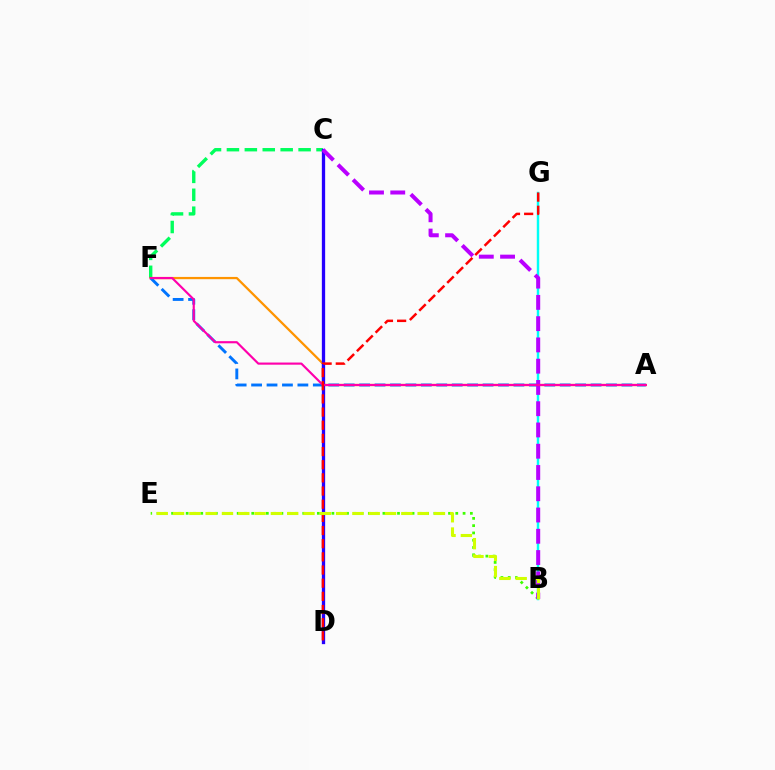{('B', 'E'): [{'color': '#3dff00', 'line_style': 'dotted', 'thickness': 1.98}, {'color': '#d1ff00', 'line_style': 'dashed', 'thickness': 2.22}], ('C', 'F'): [{'color': '#00ff5c', 'line_style': 'dashed', 'thickness': 2.43}], ('A', 'F'): [{'color': '#ff9400', 'line_style': 'solid', 'thickness': 1.63}, {'color': '#0074ff', 'line_style': 'dashed', 'thickness': 2.1}, {'color': '#ff00ac', 'line_style': 'solid', 'thickness': 1.55}], ('C', 'D'): [{'color': '#2500ff', 'line_style': 'solid', 'thickness': 2.37}], ('B', 'G'): [{'color': '#00fff6', 'line_style': 'solid', 'thickness': 1.75}], ('B', 'C'): [{'color': '#b900ff', 'line_style': 'dashed', 'thickness': 2.89}], ('D', 'G'): [{'color': '#ff0000', 'line_style': 'dashed', 'thickness': 1.79}]}